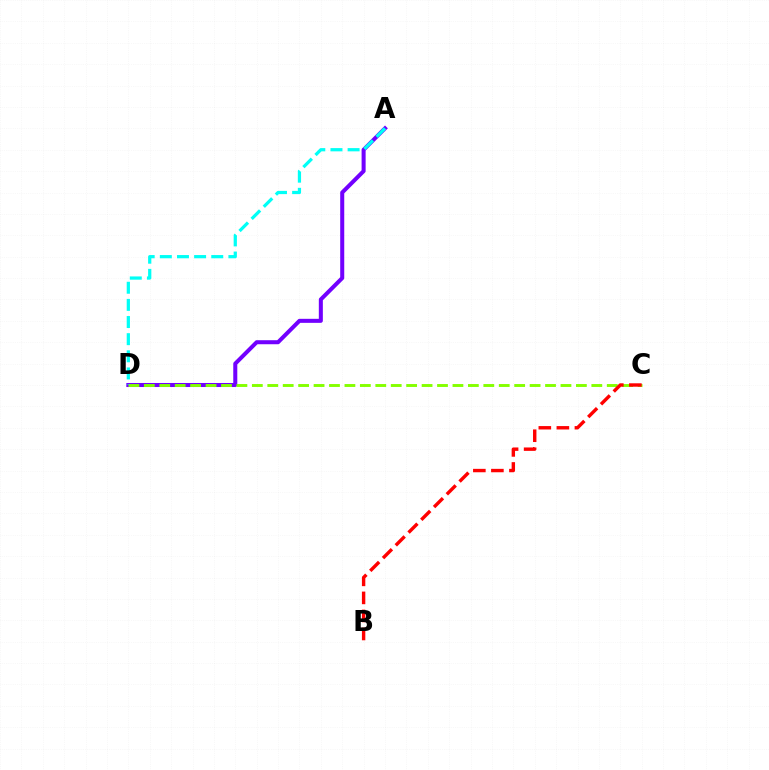{('A', 'D'): [{'color': '#7200ff', 'line_style': 'solid', 'thickness': 2.9}, {'color': '#00fff6', 'line_style': 'dashed', 'thickness': 2.33}], ('C', 'D'): [{'color': '#84ff00', 'line_style': 'dashed', 'thickness': 2.1}], ('B', 'C'): [{'color': '#ff0000', 'line_style': 'dashed', 'thickness': 2.45}]}